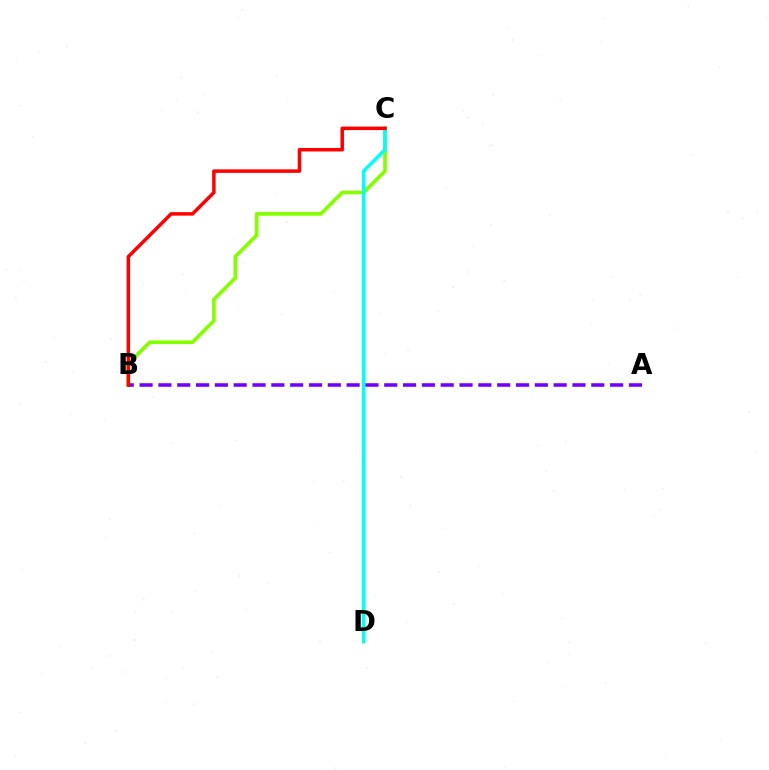{('B', 'C'): [{'color': '#84ff00', 'line_style': 'solid', 'thickness': 2.66}, {'color': '#ff0000', 'line_style': 'solid', 'thickness': 2.52}], ('C', 'D'): [{'color': '#00fff6', 'line_style': 'solid', 'thickness': 2.53}], ('A', 'B'): [{'color': '#7200ff', 'line_style': 'dashed', 'thickness': 2.56}]}